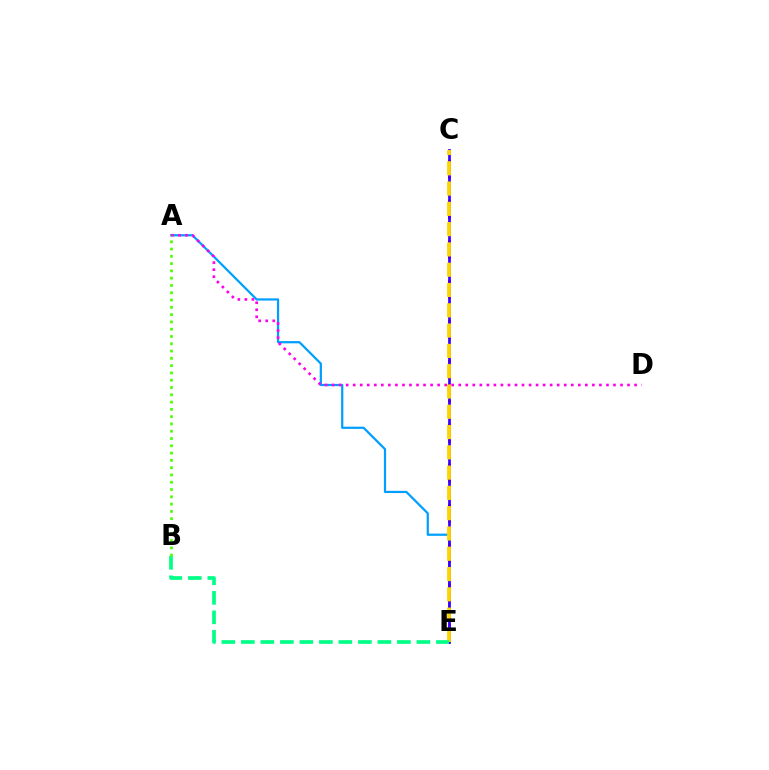{('A', 'E'): [{'color': '#009eff', 'line_style': 'solid', 'thickness': 1.6}], ('C', 'E'): [{'color': '#ff0000', 'line_style': 'dotted', 'thickness': 2.17}, {'color': '#3700ff', 'line_style': 'solid', 'thickness': 1.95}, {'color': '#ffd500', 'line_style': 'dashed', 'thickness': 2.76}], ('A', 'D'): [{'color': '#ff00ed', 'line_style': 'dotted', 'thickness': 1.91}], ('B', 'E'): [{'color': '#00ff86', 'line_style': 'dashed', 'thickness': 2.65}], ('A', 'B'): [{'color': '#4fff00', 'line_style': 'dotted', 'thickness': 1.98}]}